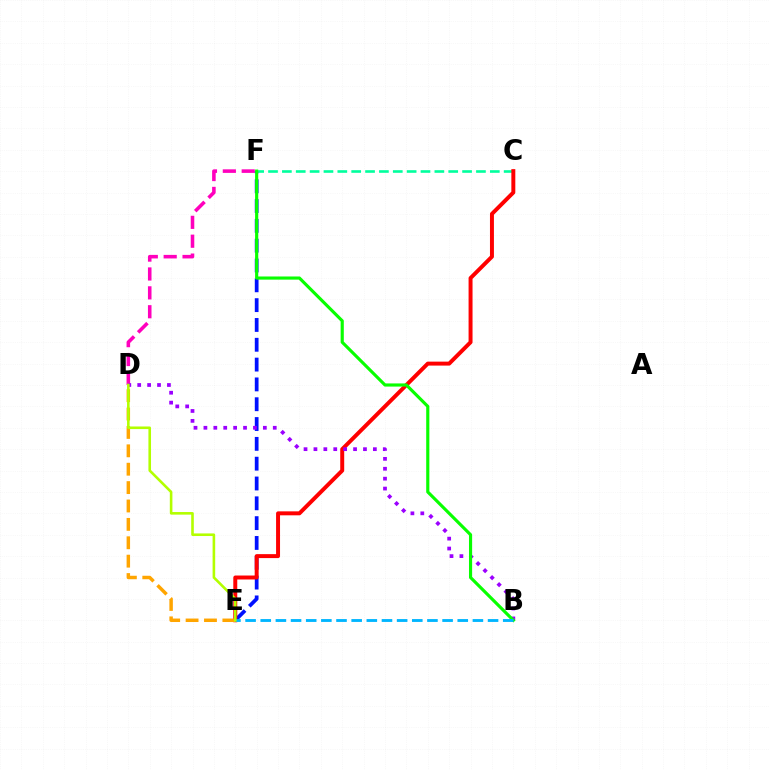{('D', 'F'): [{'color': '#ff00bd', 'line_style': 'dashed', 'thickness': 2.57}], ('E', 'F'): [{'color': '#0010ff', 'line_style': 'dashed', 'thickness': 2.69}], ('C', 'F'): [{'color': '#00ff9d', 'line_style': 'dashed', 'thickness': 1.88}], ('C', 'E'): [{'color': '#ff0000', 'line_style': 'solid', 'thickness': 2.85}], ('B', 'D'): [{'color': '#9b00ff', 'line_style': 'dotted', 'thickness': 2.69}], ('B', 'F'): [{'color': '#08ff00', 'line_style': 'solid', 'thickness': 2.26}], ('B', 'E'): [{'color': '#00b5ff', 'line_style': 'dashed', 'thickness': 2.06}], ('D', 'E'): [{'color': '#ffa500', 'line_style': 'dashed', 'thickness': 2.5}, {'color': '#b3ff00', 'line_style': 'solid', 'thickness': 1.87}]}